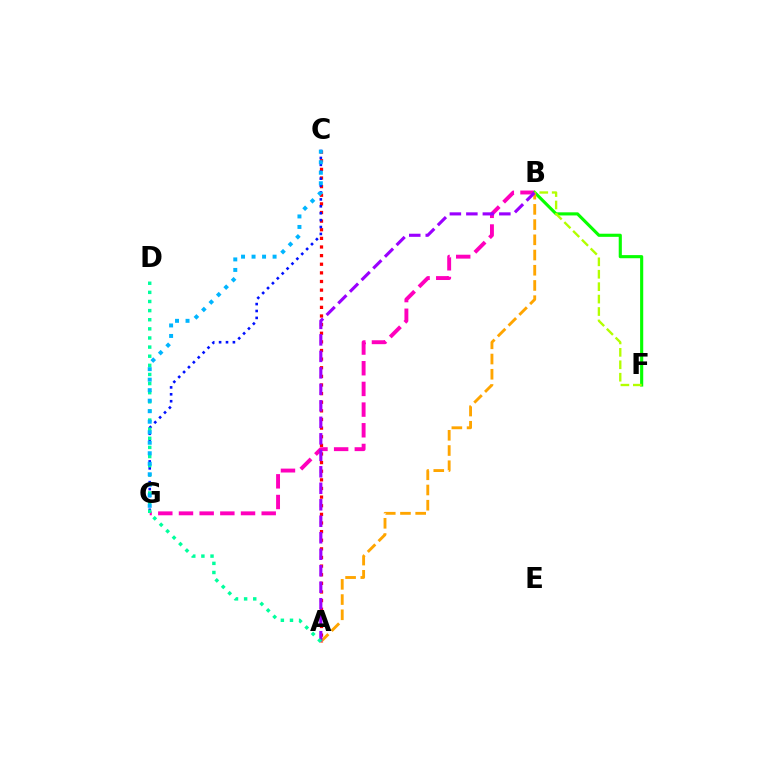{('B', 'G'): [{'color': '#ff00bd', 'line_style': 'dashed', 'thickness': 2.81}], ('B', 'F'): [{'color': '#08ff00', 'line_style': 'solid', 'thickness': 2.25}, {'color': '#b3ff00', 'line_style': 'dashed', 'thickness': 1.69}], ('A', 'C'): [{'color': '#ff0000', 'line_style': 'dotted', 'thickness': 2.34}], ('A', 'B'): [{'color': '#ffa500', 'line_style': 'dashed', 'thickness': 2.07}, {'color': '#9b00ff', 'line_style': 'dashed', 'thickness': 2.24}], ('C', 'G'): [{'color': '#0010ff', 'line_style': 'dotted', 'thickness': 1.88}, {'color': '#00b5ff', 'line_style': 'dotted', 'thickness': 2.86}], ('A', 'D'): [{'color': '#00ff9d', 'line_style': 'dotted', 'thickness': 2.48}]}